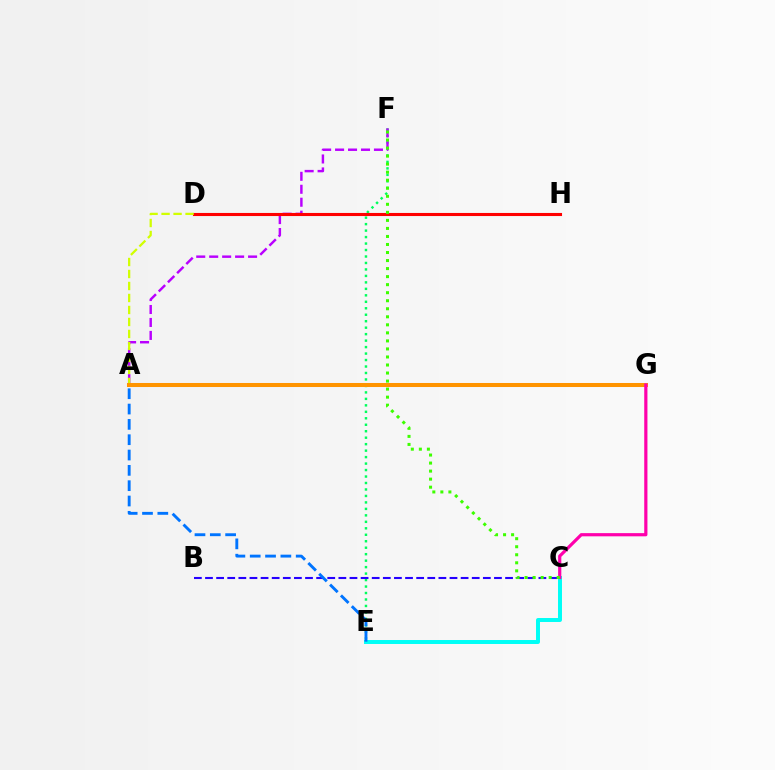{('E', 'F'): [{'color': '#00ff5c', 'line_style': 'dotted', 'thickness': 1.76}], ('A', 'F'): [{'color': '#b900ff', 'line_style': 'dashed', 'thickness': 1.76}], ('D', 'H'): [{'color': '#ff0000', 'line_style': 'solid', 'thickness': 2.22}], ('A', 'D'): [{'color': '#d1ff00', 'line_style': 'dashed', 'thickness': 1.63}], ('A', 'G'): [{'color': '#ff9400', 'line_style': 'solid', 'thickness': 2.9}], ('B', 'C'): [{'color': '#2500ff', 'line_style': 'dashed', 'thickness': 1.51}], ('C', 'E'): [{'color': '#00fff6', 'line_style': 'solid', 'thickness': 2.85}], ('A', 'E'): [{'color': '#0074ff', 'line_style': 'dashed', 'thickness': 2.08}], ('C', 'G'): [{'color': '#ff00ac', 'line_style': 'solid', 'thickness': 2.3}], ('C', 'F'): [{'color': '#3dff00', 'line_style': 'dotted', 'thickness': 2.18}]}